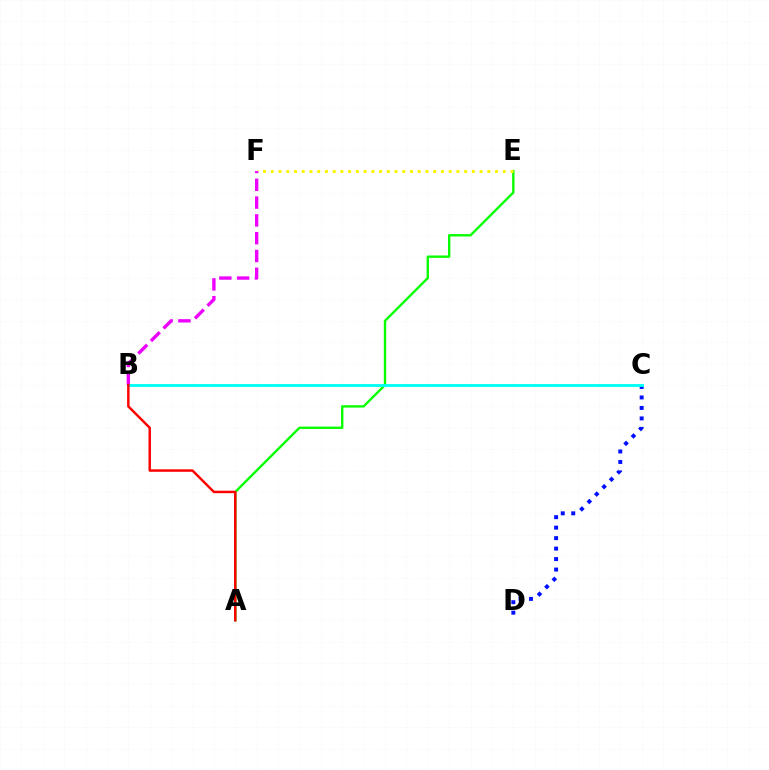{('C', 'D'): [{'color': '#0010ff', 'line_style': 'dotted', 'thickness': 2.85}], ('A', 'E'): [{'color': '#08ff00', 'line_style': 'solid', 'thickness': 1.71}], ('E', 'F'): [{'color': '#fcf500', 'line_style': 'dotted', 'thickness': 2.1}], ('B', 'F'): [{'color': '#ee00ff', 'line_style': 'dashed', 'thickness': 2.42}], ('B', 'C'): [{'color': '#00fff6', 'line_style': 'solid', 'thickness': 2.05}], ('A', 'B'): [{'color': '#ff0000', 'line_style': 'solid', 'thickness': 1.77}]}